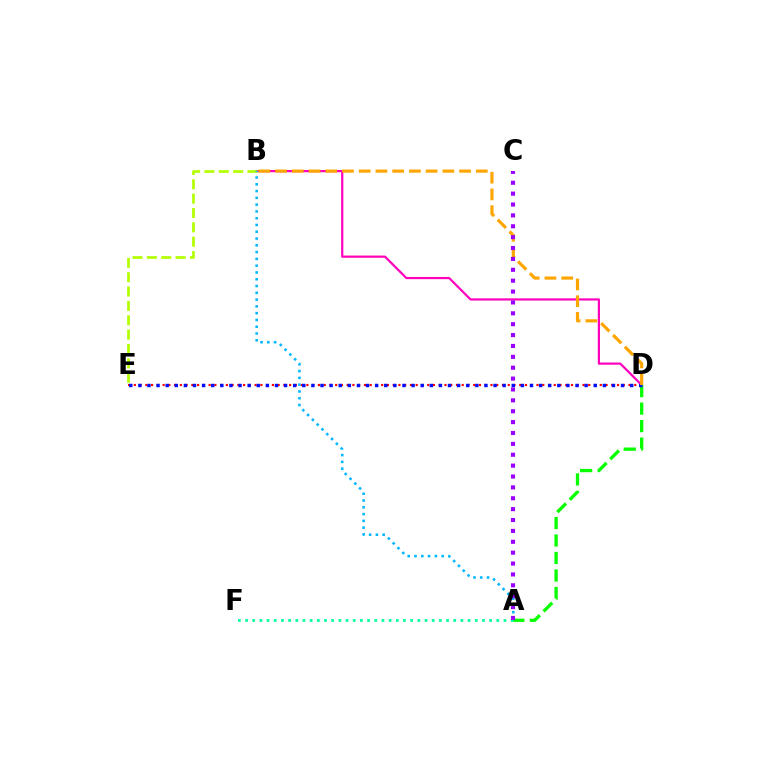{('B', 'D'): [{'color': '#ff00bd', 'line_style': 'solid', 'thickness': 1.59}, {'color': '#ffa500', 'line_style': 'dashed', 'thickness': 2.27}], ('D', 'E'): [{'color': '#ff0000', 'line_style': 'dotted', 'thickness': 1.56}, {'color': '#0010ff', 'line_style': 'dotted', 'thickness': 2.47}], ('B', 'E'): [{'color': '#b3ff00', 'line_style': 'dashed', 'thickness': 1.95}], ('A', 'D'): [{'color': '#08ff00', 'line_style': 'dashed', 'thickness': 2.38}], ('A', 'B'): [{'color': '#00b5ff', 'line_style': 'dotted', 'thickness': 1.84}], ('A', 'F'): [{'color': '#00ff9d', 'line_style': 'dotted', 'thickness': 1.95}], ('A', 'C'): [{'color': '#9b00ff', 'line_style': 'dotted', 'thickness': 2.96}]}